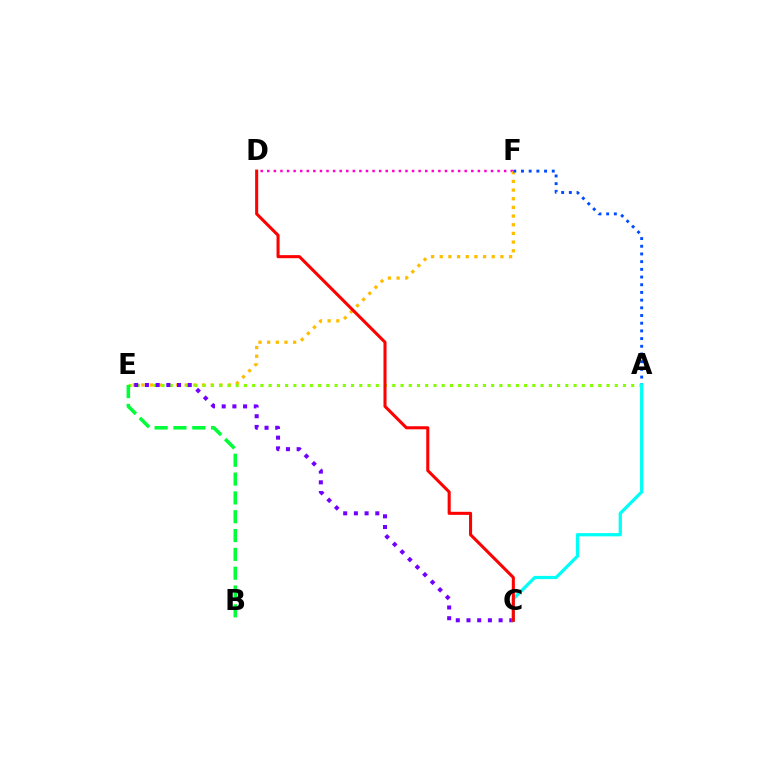{('D', 'F'): [{'color': '#ff00cf', 'line_style': 'dotted', 'thickness': 1.79}], ('E', 'F'): [{'color': '#ffbd00', 'line_style': 'dotted', 'thickness': 2.35}], ('A', 'F'): [{'color': '#004bff', 'line_style': 'dotted', 'thickness': 2.09}], ('A', 'E'): [{'color': '#84ff00', 'line_style': 'dotted', 'thickness': 2.24}], ('B', 'E'): [{'color': '#00ff39', 'line_style': 'dashed', 'thickness': 2.56}], ('C', 'E'): [{'color': '#7200ff', 'line_style': 'dotted', 'thickness': 2.91}], ('A', 'C'): [{'color': '#00fff6', 'line_style': 'solid', 'thickness': 2.33}], ('C', 'D'): [{'color': '#ff0000', 'line_style': 'solid', 'thickness': 2.2}]}